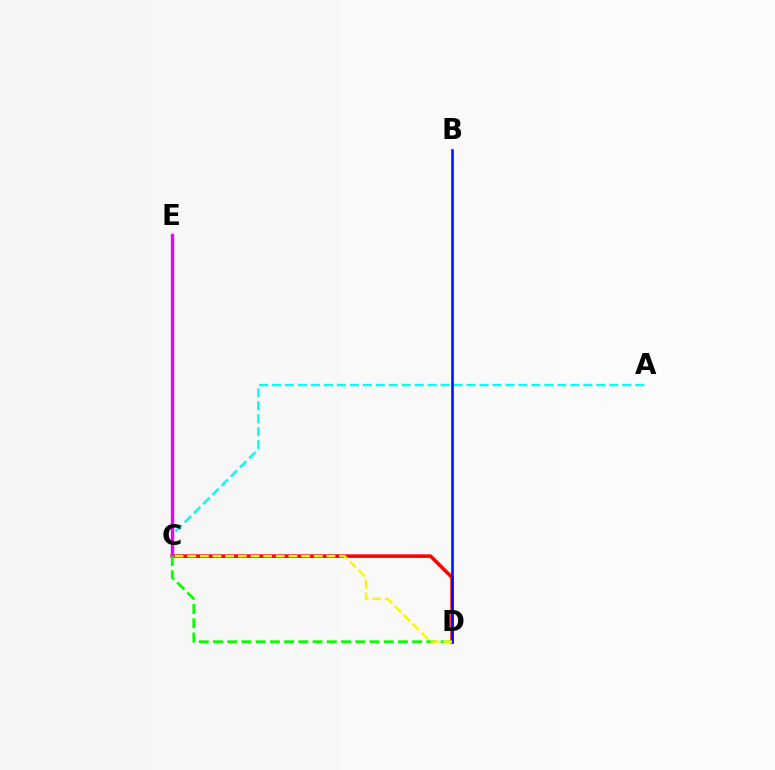{('A', 'C'): [{'color': '#00fff6', 'line_style': 'dashed', 'thickness': 1.76}], ('C', 'D'): [{'color': '#ff0000', 'line_style': 'solid', 'thickness': 2.57}, {'color': '#08ff00', 'line_style': 'dashed', 'thickness': 1.93}, {'color': '#fcf500', 'line_style': 'dashed', 'thickness': 1.72}], ('B', 'D'): [{'color': '#0010ff', 'line_style': 'solid', 'thickness': 1.86}], ('C', 'E'): [{'color': '#ee00ff', 'line_style': 'solid', 'thickness': 2.41}]}